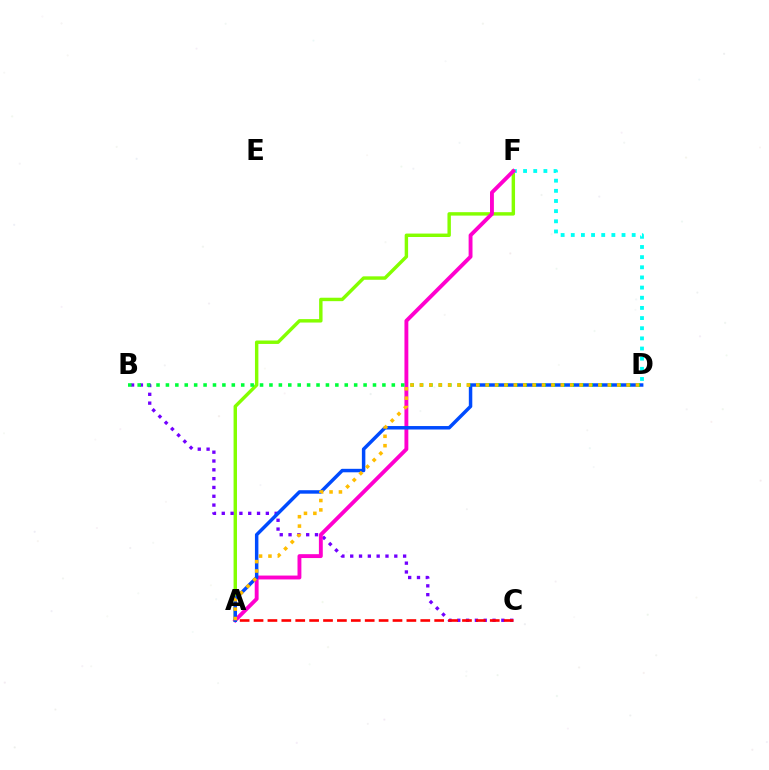{('A', 'F'): [{'color': '#84ff00', 'line_style': 'solid', 'thickness': 2.47}, {'color': '#ff00cf', 'line_style': 'solid', 'thickness': 2.79}], ('D', 'F'): [{'color': '#00fff6', 'line_style': 'dotted', 'thickness': 2.76}], ('B', 'C'): [{'color': '#7200ff', 'line_style': 'dotted', 'thickness': 2.4}], ('A', 'D'): [{'color': '#004bff', 'line_style': 'solid', 'thickness': 2.5}, {'color': '#ffbd00', 'line_style': 'dotted', 'thickness': 2.55}], ('A', 'C'): [{'color': '#ff0000', 'line_style': 'dashed', 'thickness': 1.89}], ('B', 'D'): [{'color': '#00ff39', 'line_style': 'dotted', 'thickness': 2.56}]}